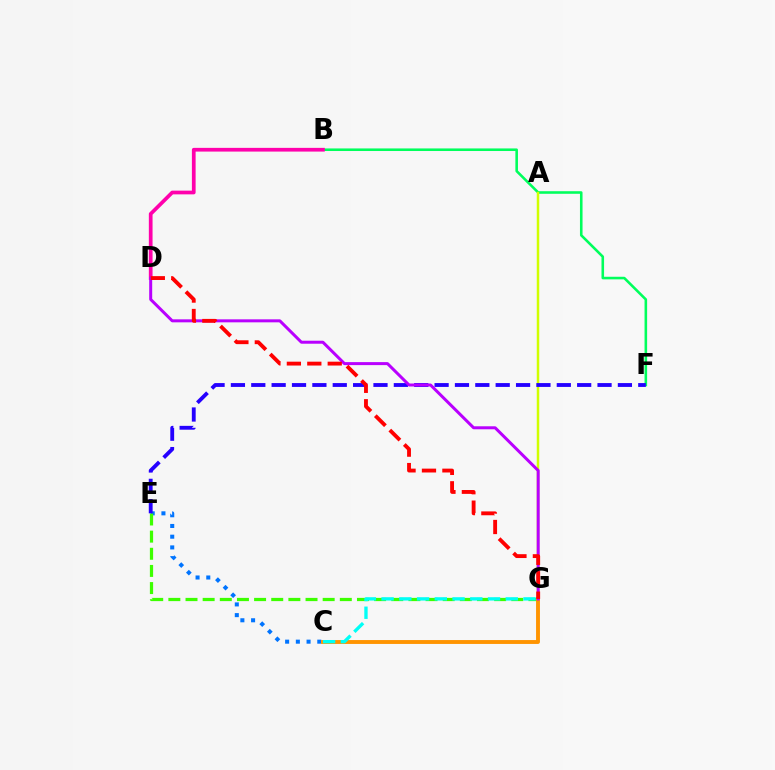{('B', 'F'): [{'color': '#00ff5c', 'line_style': 'solid', 'thickness': 1.86}], ('C', 'E'): [{'color': '#0074ff', 'line_style': 'dotted', 'thickness': 2.91}], ('B', 'D'): [{'color': '#ff00ac', 'line_style': 'solid', 'thickness': 2.68}], ('A', 'G'): [{'color': '#d1ff00', 'line_style': 'solid', 'thickness': 1.8}], ('E', 'G'): [{'color': '#3dff00', 'line_style': 'dashed', 'thickness': 2.33}], ('C', 'G'): [{'color': '#ff9400', 'line_style': 'solid', 'thickness': 2.79}, {'color': '#00fff6', 'line_style': 'dashed', 'thickness': 2.41}], ('E', 'F'): [{'color': '#2500ff', 'line_style': 'dashed', 'thickness': 2.77}], ('D', 'G'): [{'color': '#b900ff', 'line_style': 'solid', 'thickness': 2.16}, {'color': '#ff0000', 'line_style': 'dashed', 'thickness': 2.78}]}